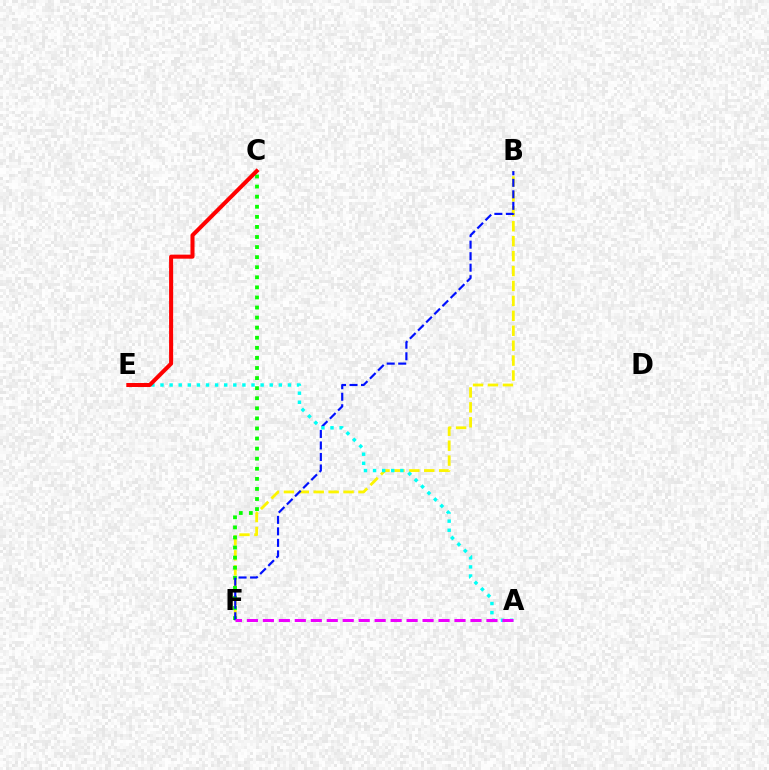{('B', 'F'): [{'color': '#fcf500', 'line_style': 'dashed', 'thickness': 2.03}, {'color': '#0010ff', 'line_style': 'dashed', 'thickness': 1.56}], ('C', 'F'): [{'color': '#08ff00', 'line_style': 'dotted', 'thickness': 2.74}], ('A', 'E'): [{'color': '#00fff6', 'line_style': 'dotted', 'thickness': 2.47}], ('A', 'F'): [{'color': '#ee00ff', 'line_style': 'dashed', 'thickness': 2.17}], ('C', 'E'): [{'color': '#ff0000', 'line_style': 'solid', 'thickness': 2.92}]}